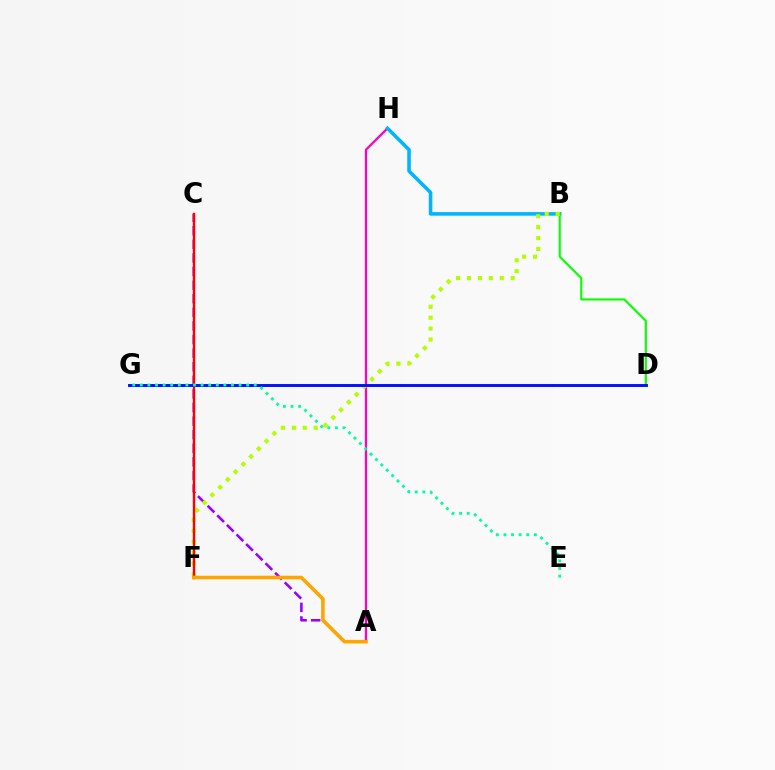{('A', 'C'): [{'color': '#9b00ff', 'line_style': 'dashed', 'thickness': 1.85}], ('A', 'H'): [{'color': '#ff00bd', 'line_style': 'solid', 'thickness': 1.63}], ('B', 'H'): [{'color': '#00b5ff', 'line_style': 'solid', 'thickness': 2.57}], ('B', 'D'): [{'color': '#08ff00', 'line_style': 'solid', 'thickness': 1.51}], ('B', 'F'): [{'color': '#b3ff00', 'line_style': 'dotted', 'thickness': 2.97}], ('C', 'F'): [{'color': '#ff0000', 'line_style': 'solid', 'thickness': 1.73}], ('D', 'G'): [{'color': '#0010ff', 'line_style': 'solid', 'thickness': 2.09}], ('A', 'F'): [{'color': '#ffa500', 'line_style': 'solid', 'thickness': 2.55}], ('E', 'G'): [{'color': '#00ff9d', 'line_style': 'dotted', 'thickness': 2.06}]}